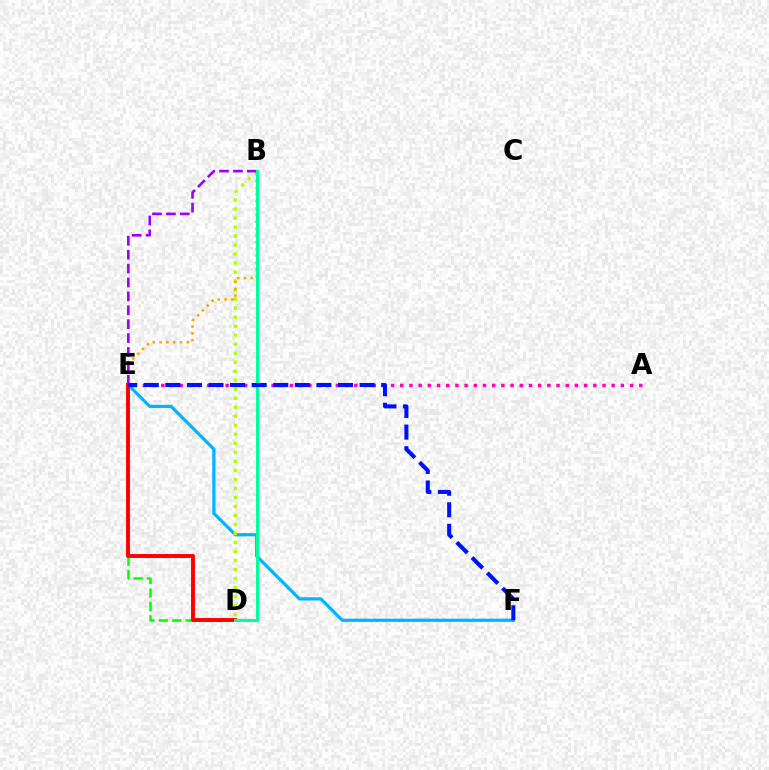{('E', 'F'): [{'color': '#00b5ff', 'line_style': 'solid', 'thickness': 2.31}, {'color': '#0010ff', 'line_style': 'dashed', 'thickness': 2.93}], ('B', 'D'): [{'color': '#b3ff00', 'line_style': 'dotted', 'thickness': 2.45}, {'color': '#00ff9d', 'line_style': 'solid', 'thickness': 2.19}], ('D', 'E'): [{'color': '#08ff00', 'line_style': 'dashed', 'thickness': 1.83}, {'color': '#ff0000', 'line_style': 'solid', 'thickness': 2.82}], ('B', 'E'): [{'color': '#ffa500', 'line_style': 'dotted', 'thickness': 1.85}, {'color': '#9b00ff', 'line_style': 'dashed', 'thickness': 1.89}], ('A', 'E'): [{'color': '#ff00bd', 'line_style': 'dotted', 'thickness': 2.5}]}